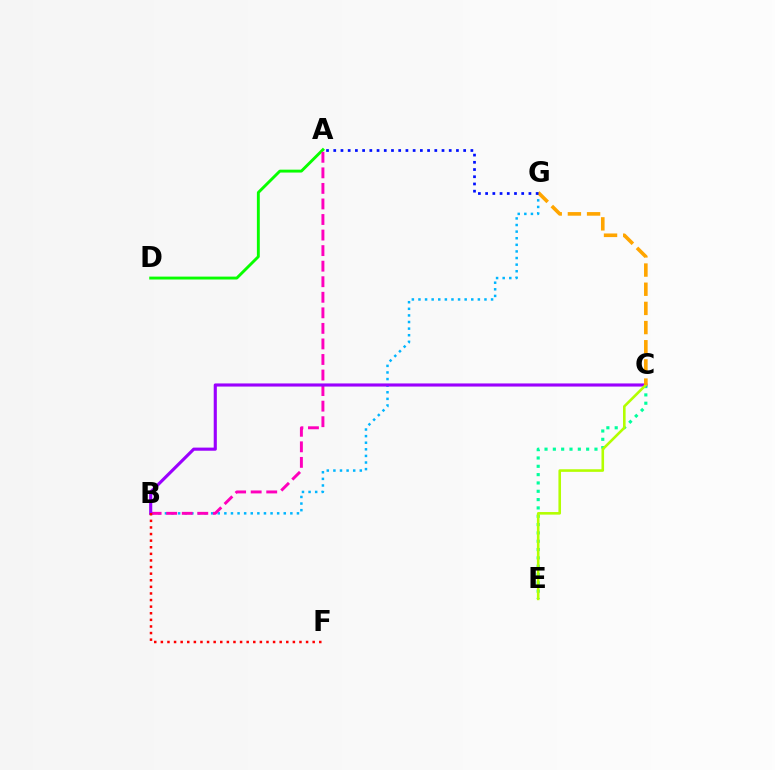{('B', 'G'): [{'color': '#00b5ff', 'line_style': 'dotted', 'thickness': 1.79}], ('A', 'D'): [{'color': '#08ff00', 'line_style': 'solid', 'thickness': 2.08}], ('A', 'B'): [{'color': '#ff00bd', 'line_style': 'dashed', 'thickness': 2.11}], ('C', 'E'): [{'color': '#00ff9d', 'line_style': 'dotted', 'thickness': 2.26}, {'color': '#b3ff00', 'line_style': 'solid', 'thickness': 1.87}], ('B', 'C'): [{'color': '#9b00ff', 'line_style': 'solid', 'thickness': 2.25}], ('C', 'G'): [{'color': '#ffa500', 'line_style': 'dashed', 'thickness': 2.6}], ('B', 'F'): [{'color': '#ff0000', 'line_style': 'dotted', 'thickness': 1.79}], ('A', 'G'): [{'color': '#0010ff', 'line_style': 'dotted', 'thickness': 1.96}]}